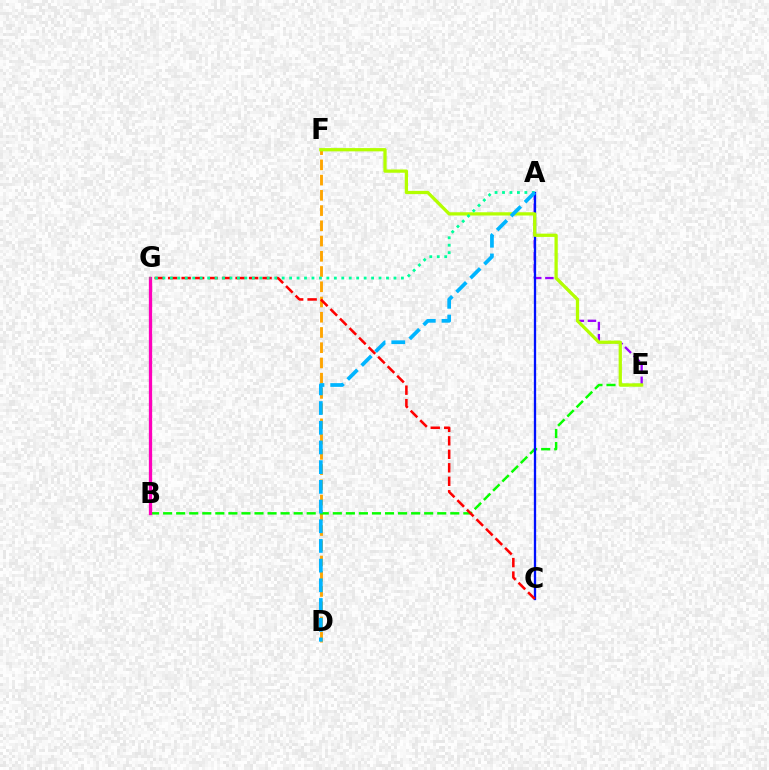{('A', 'E'): [{'color': '#9b00ff', 'line_style': 'dashed', 'thickness': 1.65}], ('D', 'F'): [{'color': '#ffa500', 'line_style': 'dashed', 'thickness': 2.07}], ('B', 'E'): [{'color': '#08ff00', 'line_style': 'dashed', 'thickness': 1.77}], ('A', 'C'): [{'color': '#0010ff', 'line_style': 'solid', 'thickness': 1.66}], ('B', 'G'): [{'color': '#ff00bd', 'line_style': 'solid', 'thickness': 2.37}], ('E', 'F'): [{'color': '#b3ff00', 'line_style': 'solid', 'thickness': 2.35}], ('C', 'G'): [{'color': '#ff0000', 'line_style': 'dashed', 'thickness': 1.83}], ('A', 'G'): [{'color': '#00ff9d', 'line_style': 'dotted', 'thickness': 2.03}], ('A', 'D'): [{'color': '#00b5ff', 'line_style': 'dashed', 'thickness': 2.68}]}